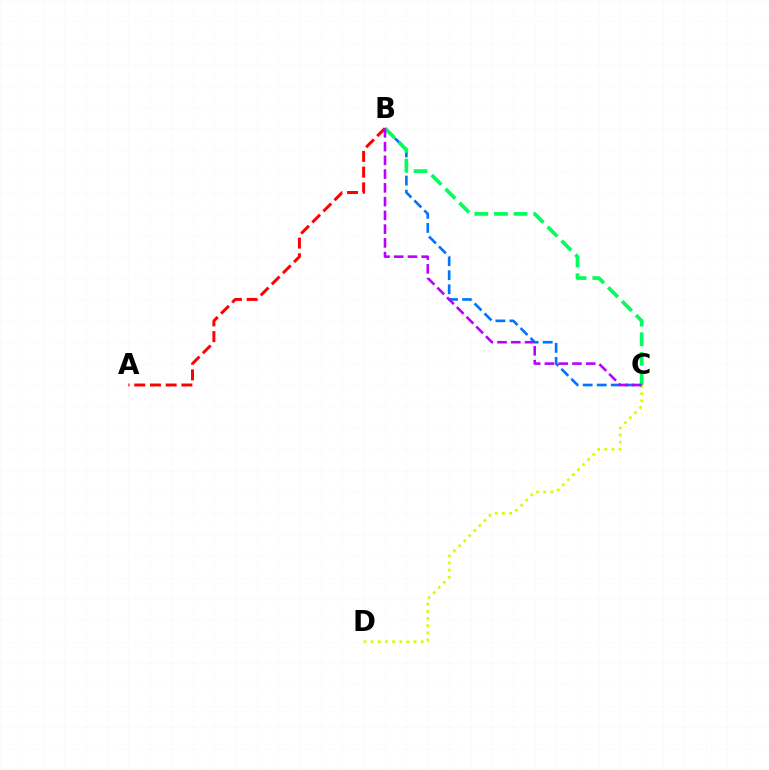{('C', 'D'): [{'color': '#d1ff00', 'line_style': 'dotted', 'thickness': 1.95}], ('B', 'C'): [{'color': '#0074ff', 'line_style': 'dashed', 'thickness': 1.91}, {'color': '#00ff5c', 'line_style': 'dashed', 'thickness': 2.67}, {'color': '#b900ff', 'line_style': 'dashed', 'thickness': 1.87}], ('A', 'B'): [{'color': '#ff0000', 'line_style': 'dashed', 'thickness': 2.14}]}